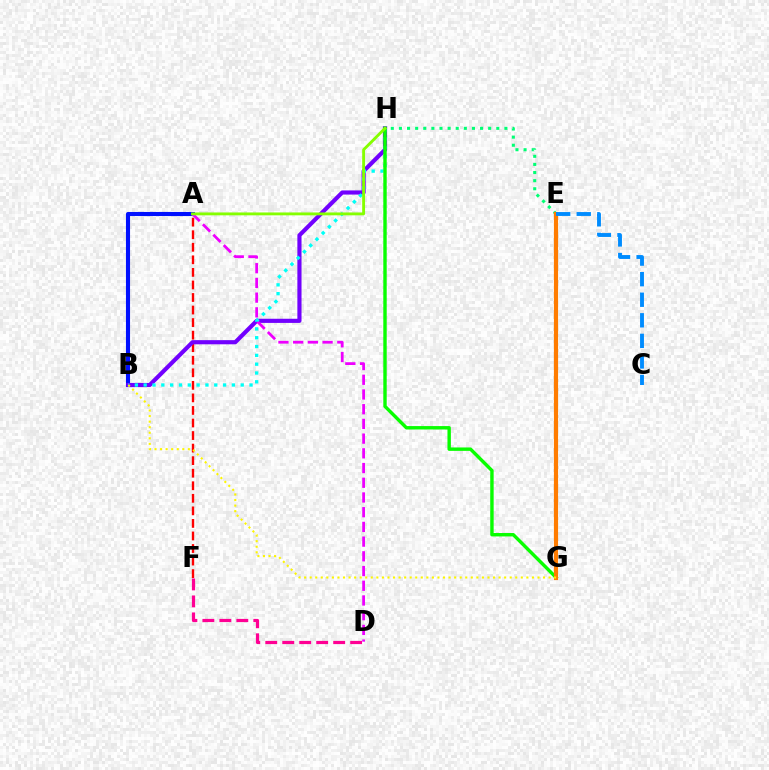{('A', 'B'): [{'color': '#0010ff', 'line_style': 'solid', 'thickness': 2.95}], ('A', 'F'): [{'color': '#ff0000', 'line_style': 'dashed', 'thickness': 1.71}], ('B', 'H'): [{'color': '#7200ff', 'line_style': 'solid', 'thickness': 2.99}, {'color': '#00fff6', 'line_style': 'dotted', 'thickness': 2.4}], ('A', 'D'): [{'color': '#ee00ff', 'line_style': 'dashed', 'thickness': 2.0}], ('G', 'H'): [{'color': '#08ff00', 'line_style': 'solid', 'thickness': 2.45}], ('E', 'H'): [{'color': '#00ff74', 'line_style': 'dotted', 'thickness': 2.2}], ('E', 'G'): [{'color': '#ff7c00', 'line_style': 'solid', 'thickness': 2.99}], ('B', 'G'): [{'color': '#fcf500', 'line_style': 'dotted', 'thickness': 1.51}], ('A', 'H'): [{'color': '#84ff00', 'line_style': 'solid', 'thickness': 2.06}], ('D', 'F'): [{'color': '#ff0094', 'line_style': 'dashed', 'thickness': 2.31}], ('C', 'E'): [{'color': '#008cff', 'line_style': 'dashed', 'thickness': 2.79}]}